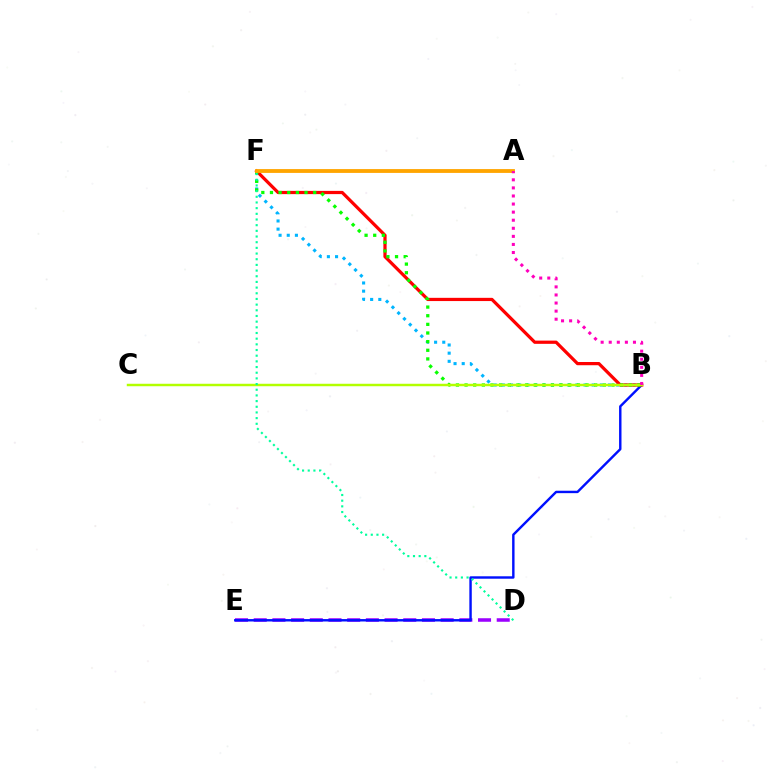{('B', 'F'): [{'color': '#00b5ff', 'line_style': 'dotted', 'thickness': 2.22}, {'color': '#ff0000', 'line_style': 'solid', 'thickness': 2.32}, {'color': '#08ff00', 'line_style': 'dotted', 'thickness': 2.35}], ('D', 'E'): [{'color': '#9b00ff', 'line_style': 'dashed', 'thickness': 2.54}], ('B', 'E'): [{'color': '#0010ff', 'line_style': 'solid', 'thickness': 1.74}], ('B', 'C'): [{'color': '#b3ff00', 'line_style': 'solid', 'thickness': 1.77}], ('D', 'F'): [{'color': '#00ff9d', 'line_style': 'dotted', 'thickness': 1.54}], ('A', 'F'): [{'color': '#ffa500', 'line_style': 'solid', 'thickness': 2.75}], ('A', 'B'): [{'color': '#ff00bd', 'line_style': 'dotted', 'thickness': 2.19}]}